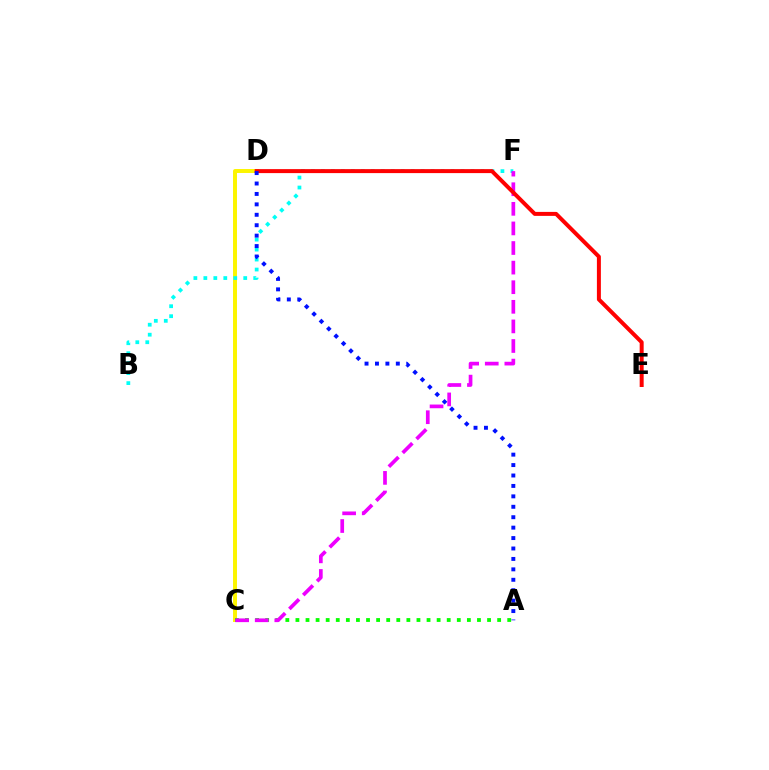{('C', 'D'): [{'color': '#fcf500', 'line_style': 'solid', 'thickness': 2.85}], ('B', 'F'): [{'color': '#00fff6', 'line_style': 'dotted', 'thickness': 2.71}], ('A', 'C'): [{'color': '#08ff00', 'line_style': 'dotted', 'thickness': 2.74}], ('C', 'F'): [{'color': '#ee00ff', 'line_style': 'dashed', 'thickness': 2.66}], ('D', 'E'): [{'color': '#ff0000', 'line_style': 'solid', 'thickness': 2.87}], ('A', 'D'): [{'color': '#0010ff', 'line_style': 'dotted', 'thickness': 2.83}]}